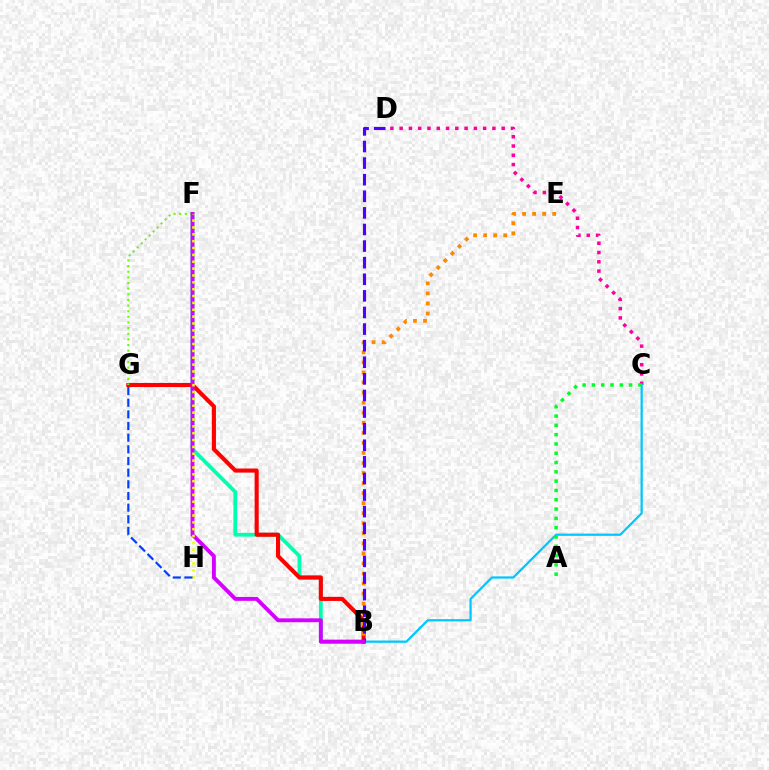{('C', 'D'): [{'color': '#ff00a0', 'line_style': 'dotted', 'thickness': 2.52}], ('B', 'F'): [{'color': '#00ffaf', 'line_style': 'solid', 'thickness': 2.71}, {'color': '#d600ff', 'line_style': 'solid', 'thickness': 2.81}], ('B', 'G'): [{'color': '#ff0000', 'line_style': 'solid', 'thickness': 2.96}], ('B', 'C'): [{'color': '#00c7ff', 'line_style': 'solid', 'thickness': 1.63}], ('B', 'E'): [{'color': '#ff8800', 'line_style': 'dotted', 'thickness': 2.73}], ('F', 'G'): [{'color': '#66ff00', 'line_style': 'dotted', 'thickness': 1.53}], ('B', 'D'): [{'color': '#4f00ff', 'line_style': 'dashed', 'thickness': 2.25}], ('F', 'H'): [{'color': '#eeff00', 'line_style': 'dotted', 'thickness': 1.86}], ('A', 'C'): [{'color': '#00ff27', 'line_style': 'dotted', 'thickness': 2.53}], ('G', 'H'): [{'color': '#003fff', 'line_style': 'dashed', 'thickness': 1.58}]}